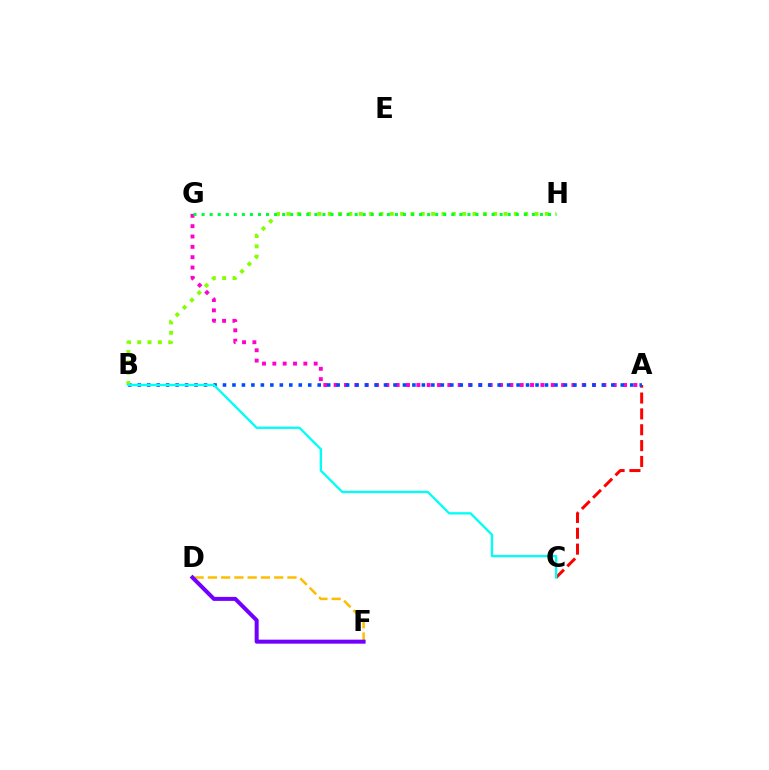{('A', 'C'): [{'color': '#ff0000', 'line_style': 'dashed', 'thickness': 2.15}], ('A', 'G'): [{'color': '#ff00cf', 'line_style': 'dotted', 'thickness': 2.81}], ('A', 'B'): [{'color': '#004bff', 'line_style': 'dotted', 'thickness': 2.57}], ('D', 'F'): [{'color': '#ffbd00', 'line_style': 'dashed', 'thickness': 1.8}, {'color': '#7200ff', 'line_style': 'solid', 'thickness': 2.88}], ('B', 'H'): [{'color': '#84ff00', 'line_style': 'dotted', 'thickness': 2.81}], ('B', 'C'): [{'color': '#00fff6', 'line_style': 'solid', 'thickness': 1.67}], ('G', 'H'): [{'color': '#00ff39', 'line_style': 'dotted', 'thickness': 2.19}]}